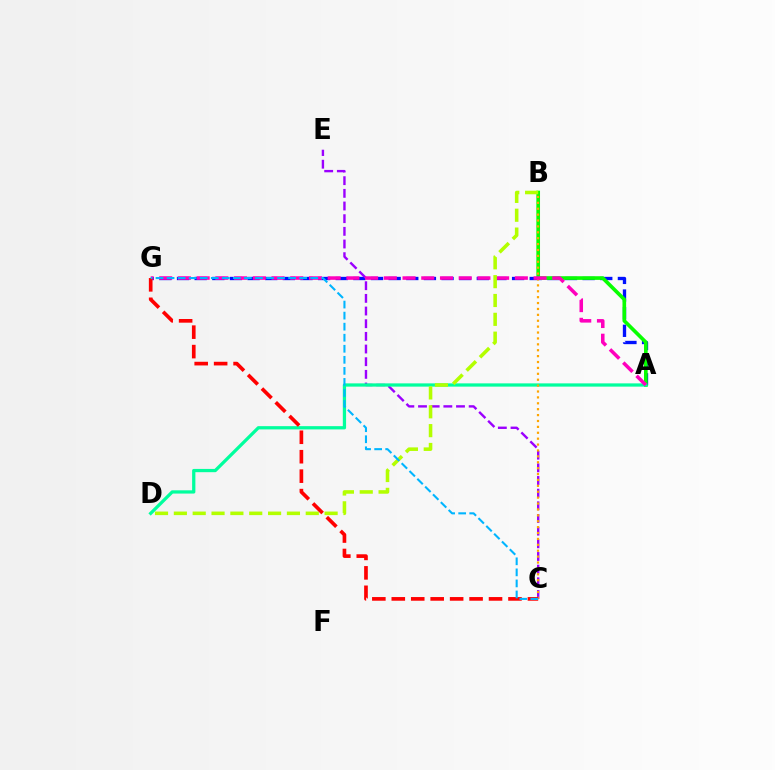{('A', 'G'): [{'color': '#0010ff', 'line_style': 'dashed', 'thickness': 2.4}, {'color': '#ff00bd', 'line_style': 'dashed', 'thickness': 2.54}], ('A', 'B'): [{'color': '#08ff00', 'line_style': 'solid', 'thickness': 2.63}], ('C', 'E'): [{'color': '#9b00ff', 'line_style': 'dashed', 'thickness': 1.72}], ('A', 'D'): [{'color': '#00ff9d', 'line_style': 'solid', 'thickness': 2.35}], ('B', 'C'): [{'color': '#ffa500', 'line_style': 'dotted', 'thickness': 1.6}], ('B', 'D'): [{'color': '#b3ff00', 'line_style': 'dashed', 'thickness': 2.56}], ('C', 'G'): [{'color': '#ff0000', 'line_style': 'dashed', 'thickness': 2.64}, {'color': '#00b5ff', 'line_style': 'dashed', 'thickness': 1.5}]}